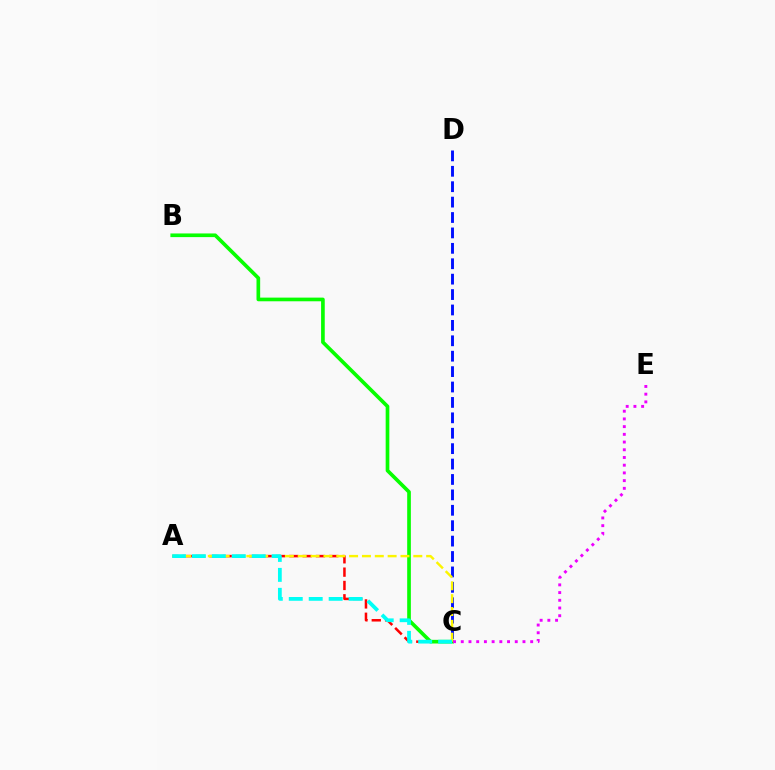{('C', 'D'): [{'color': '#0010ff', 'line_style': 'dashed', 'thickness': 2.09}], ('A', 'C'): [{'color': '#ff0000', 'line_style': 'dashed', 'thickness': 1.81}, {'color': '#fcf500', 'line_style': 'dashed', 'thickness': 1.75}, {'color': '#00fff6', 'line_style': 'dashed', 'thickness': 2.71}], ('B', 'C'): [{'color': '#08ff00', 'line_style': 'solid', 'thickness': 2.64}], ('C', 'E'): [{'color': '#ee00ff', 'line_style': 'dotted', 'thickness': 2.1}]}